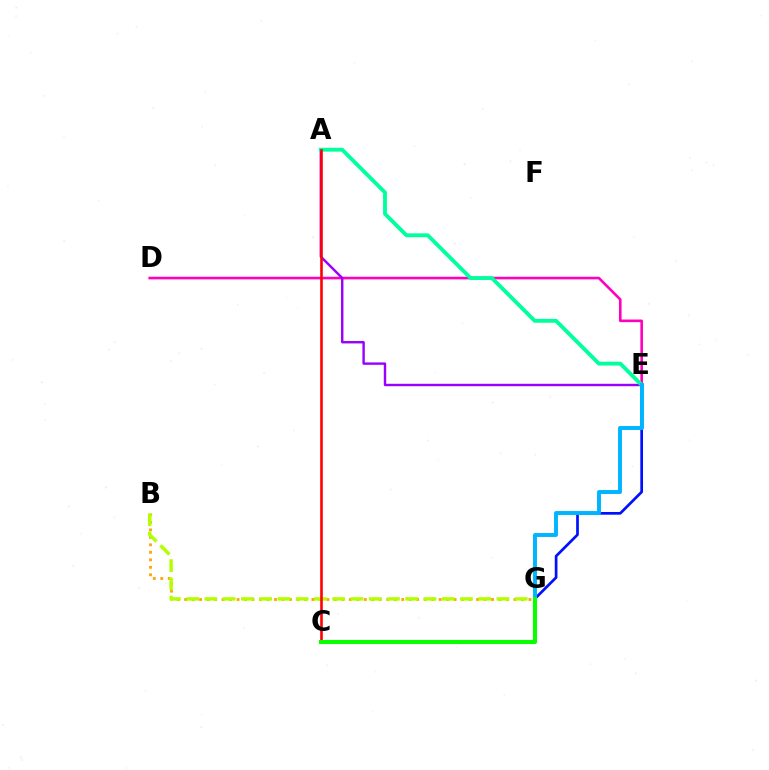{('B', 'G'): [{'color': '#ffa500', 'line_style': 'dotted', 'thickness': 2.03}, {'color': '#b3ff00', 'line_style': 'dashed', 'thickness': 2.48}], ('D', 'E'): [{'color': '#ff00bd', 'line_style': 'solid', 'thickness': 1.88}], ('E', 'G'): [{'color': '#0010ff', 'line_style': 'solid', 'thickness': 1.95}, {'color': '#00b5ff', 'line_style': 'solid', 'thickness': 2.83}], ('A', 'E'): [{'color': '#9b00ff', 'line_style': 'solid', 'thickness': 1.74}, {'color': '#00ff9d', 'line_style': 'solid', 'thickness': 2.77}], ('A', 'C'): [{'color': '#ff0000', 'line_style': 'solid', 'thickness': 1.88}], ('C', 'G'): [{'color': '#08ff00', 'line_style': 'solid', 'thickness': 2.95}]}